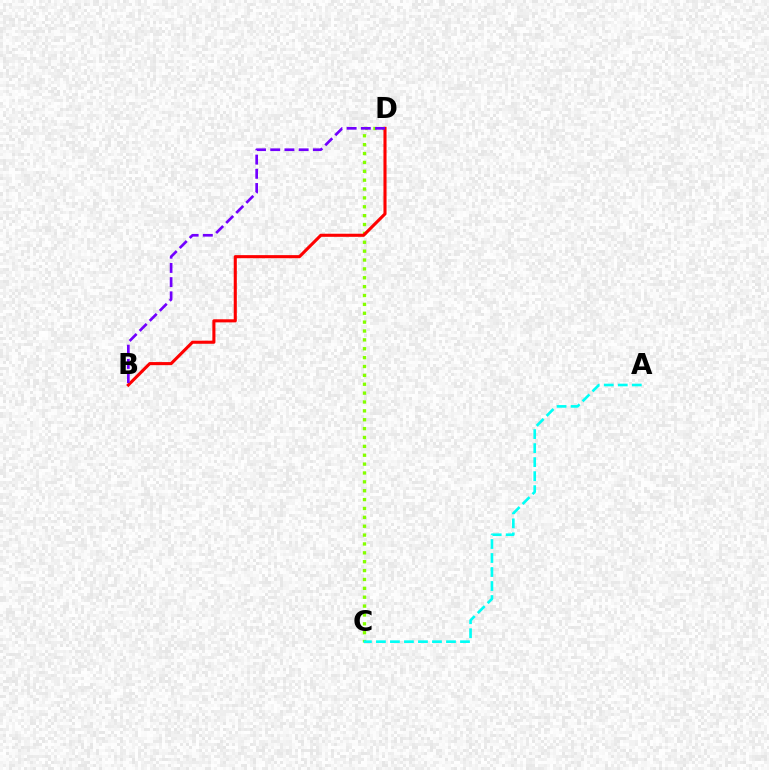{('C', 'D'): [{'color': '#84ff00', 'line_style': 'dotted', 'thickness': 2.41}], ('B', 'D'): [{'color': '#ff0000', 'line_style': 'solid', 'thickness': 2.22}, {'color': '#7200ff', 'line_style': 'dashed', 'thickness': 1.93}], ('A', 'C'): [{'color': '#00fff6', 'line_style': 'dashed', 'thickness': 1.9}]}